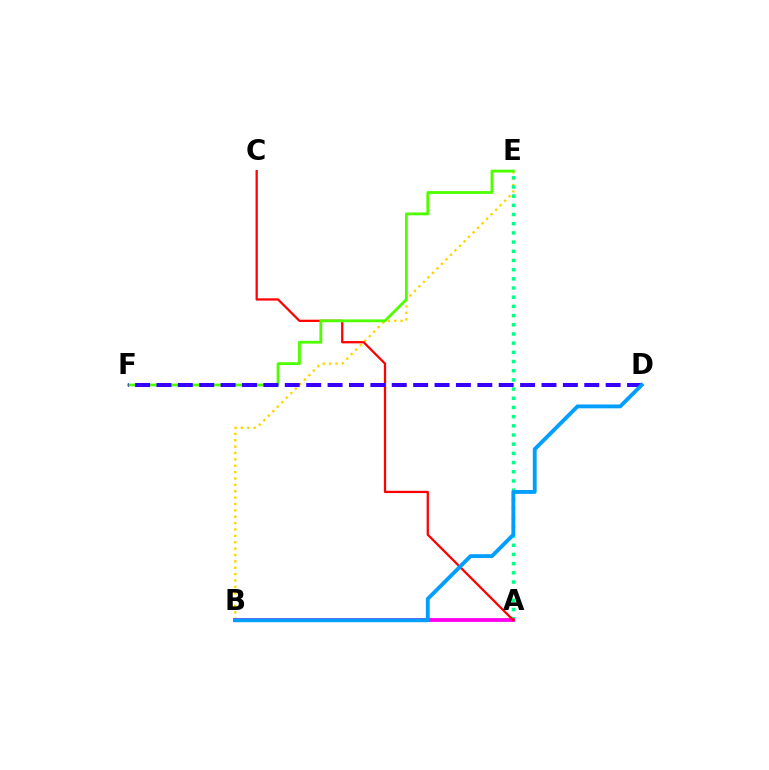{('B', 'E'): [{'color': '#ffd500', 'line_style': 'dotted', 'thickness': 1.73}], ('A', 'E'): [{'color': '#00ff86', 'line_style': 'dotted', 'thickness': 2.5}], ('A', 'B'): [{'color': '#ff00ed', 'line_style': 'solid', 'thickness': 2.73}], ('A', 'C'): [{'color': '#ff0000', 'line_style': 'solid', 'thickness': 1.63}], ('E', 'F'): [{'color': '#4fff00', 'line_style': 'solid', 'thickness': 2.04}], ('D', 'F'): [{'color': '#3700ff', 'line_style': 'dashed', 'thickness': 2.91}], ('B', 'D'): [{'color': '#009eff', 'line_style': 'solid', 'thickness': 2.78}]}